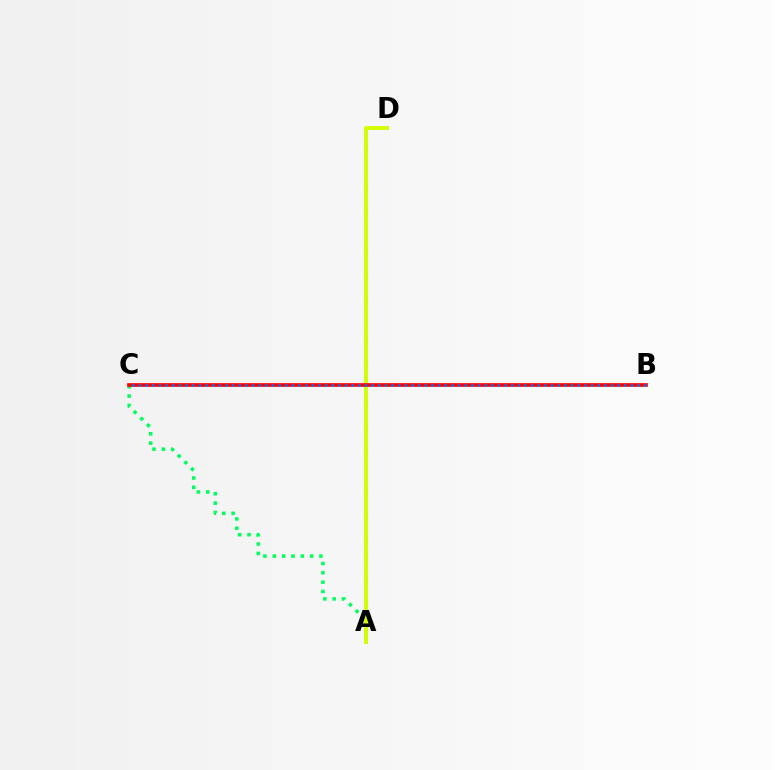{('A', 'D'): [{'color': '#b900ff', 'line_style': 'dashed', 'thickness': 1.72}, {'color': '#d1ff00', 'line_style': 'solid', 'thickness': 2.8}], ('A', 'C'): [{'color': '#00ff5c', 'line_style': 'dotted', 'thickness': 2.54}], ('B', 'C'): [{'color': '#ff0000', 'line_style': 'solid', 'thickness': 2.65}, {'color': '#0074ff', 'line_style': 'dotted', 'thickness': 1.81}]}